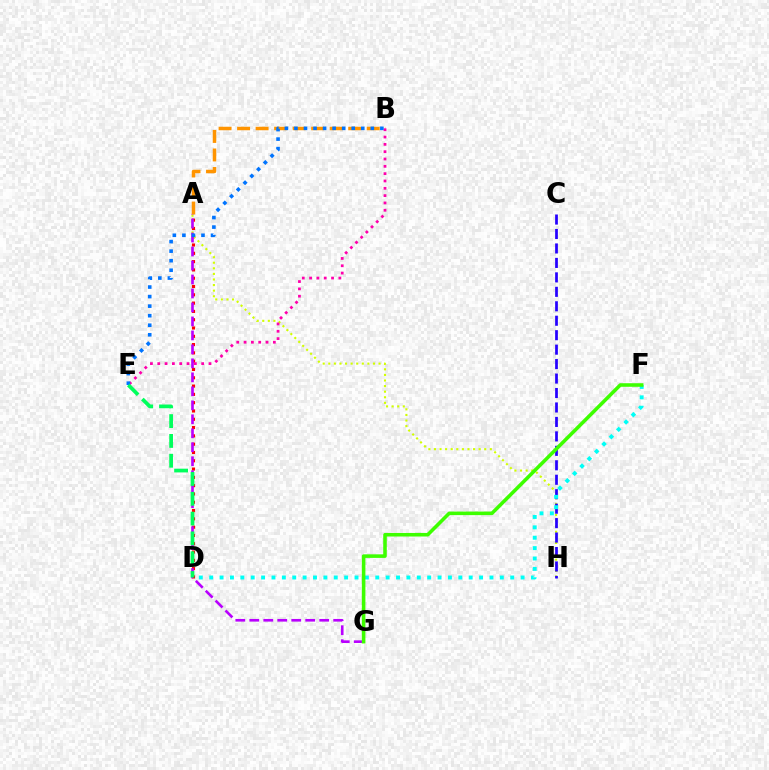{('A', 'D'): [{'color': '#ff0000', 'line_style': 'dotted', 'thickness': 2.25}], ('A', 'H'): [{'color': '#d1ff00', 'line_style': 'dotted', 'thickness': 1.52}], ('A', 'G'): [{'color': '#b900ff', 'line_style': 'dashed', 'thickness': 1.9}], ('A', 'B'): [{'color': '#ff9400', 'line_style': 'dashed', 'thickness': 2.52}], ('C', 'H'): [{'color': '#2500ff', 'line_style': 'dashed', 'thickness': 1.96}], ('B', 'E'): [{'color': '#ff00ac', 'line_style': 'dotted', 'thickness': 1.99}, {'color': '#0074ff', 'line_style': 'dotted', 'thickness': 2.59}], ('D', 'F'): [{'color': '#00fff6', 'line_style': 'dotted', 'thickness': 2.82}], ('F', 'G'): [{'color': '#3dff00', 'line_style': 'solid', 'thickness': 2.57}], ('D', 'E'): [{'color': '#00ff5c', 'line_style': 'dashed', 'thickness': 2.69}]}